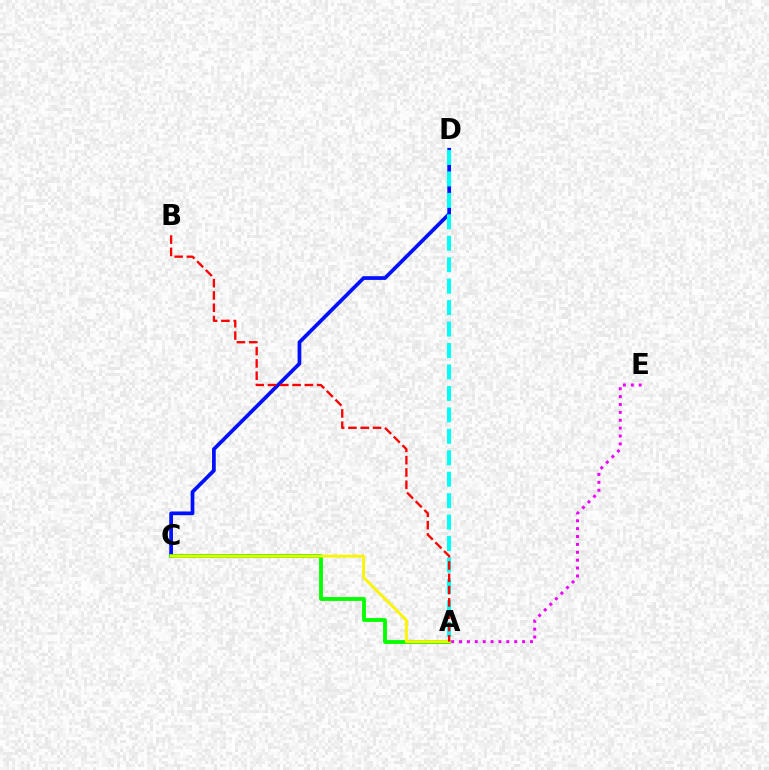{('C', 'D'): [{'color': '#0010ff', 'line_style': 'solid', 'thickness': 2.68}], ('A', 'C'): [{'color': '#08ff00', 'line_style': 'solid', 'thickness': 2.77}, {'color': '#fcf500', 'line_style': 'solid', 'thickness': 2.08}], ('A', 'D'): [{'color': '#00fff6', 'line_style': 'dashed', 'thickness': 2.91}], ('A', 'E'): [{'color': '#ee00ff', 'line_style': 'dotted', 'thickness': 2.14}], ('A', 'B'): [{'color': '#ff0000', 'line_style': 'dashed', 'thickness': 1.67}]}